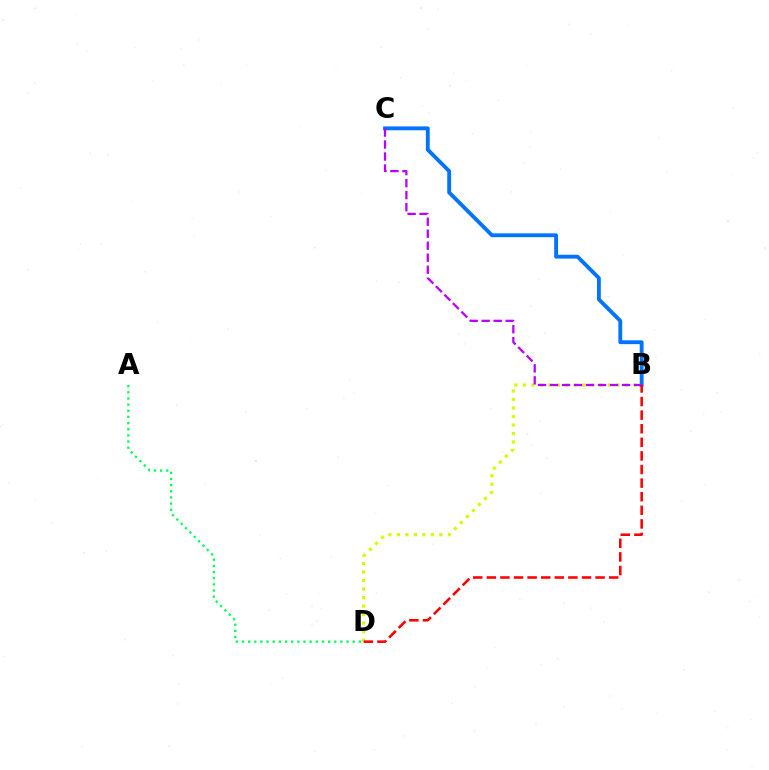{('B', 'C'): [{'color': '#0074ff', 'line_style': 'solid', 'thickness': 2.77}, {'color': '#b900ff', 'line_style': 'dashed', 'thickness': 1.63}], ('B', 'D'): [{'color': '#d1ff00', 'line_style': 'dotted', 'thickness': 2.31}, {'color': '#ff0000', 'line_style': 'dashed', 'thickness': 1.85}], ('A', 'D'): [{'color': '#00ff5c', 'line_style': 'dotted', 'thickness': 1.67}]}